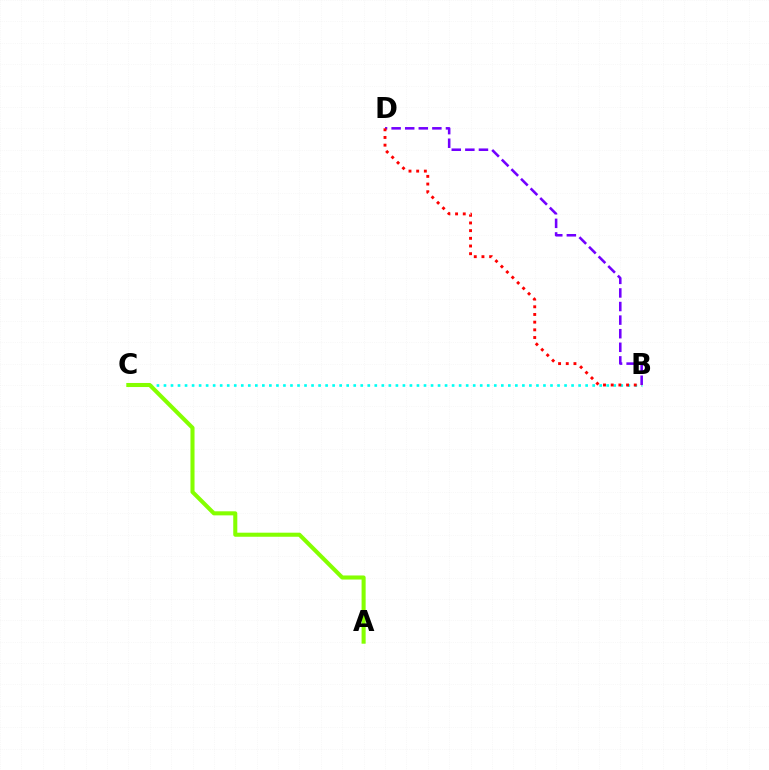{('B', 'C'): [{'color': '#00fff6', 'line_style': 'dotted', 'thickness': 1.91}], ('B', 'D'): [{'color': '#7200ff', 'line_style': 'dashed', 'thickness': 1.85}, {'color': '#ff0000', 'line_style': 'dotted', 'thickness': 2.09}], ('A', 'C'): [{'color': '#84ff00', 'line_style': 'solid', 'thickness': 2.93}]}